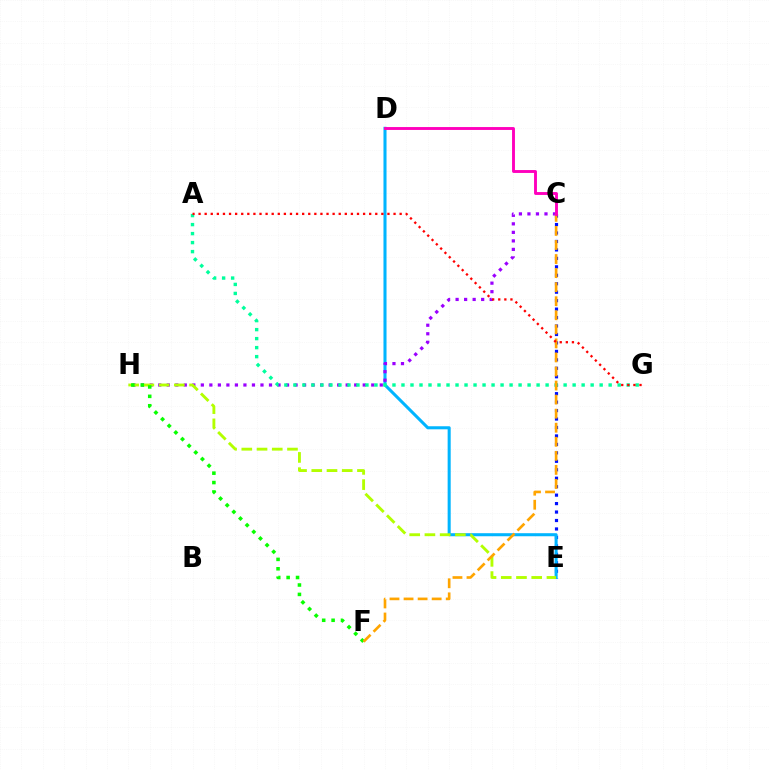{('C', 'E'): [{'color': '#0010ff', 'line_style': 'dotted', 'thickness': 2.3}], ('D', 'E'): [{'color': '#00b5ff', 'line_style': 'solid', 'thickness': 2.2}], ('C', 'H'): [{'color': '#9b00ff', 'line_style': 'dotted', 'thickness': 2.32}], ('E', 'H'): [{'color': '#b3ff00', 'line_style': 'dashed', 'thickness': 2.07}], ('F', 'H'): [{'color': '#08ff00', 'line_style': 'dotted', 'thickness': 2.55}], ('A', 'G'): [{'color': '#00ff9d', 'line_style': 'dotted', 'thickness': 2.45}, {'color': '#ff0000', 'line_style': 'dotted', 'thickness': 1.66}], ('C', 'F'): [{'color': '#ffa500', 'line_style': 'dashed', 'thickness': 1.91}], ('C', 'D'): [{'color': '#ff00bd', 'line_style': 'solid', 'thickness': 2.08}]}